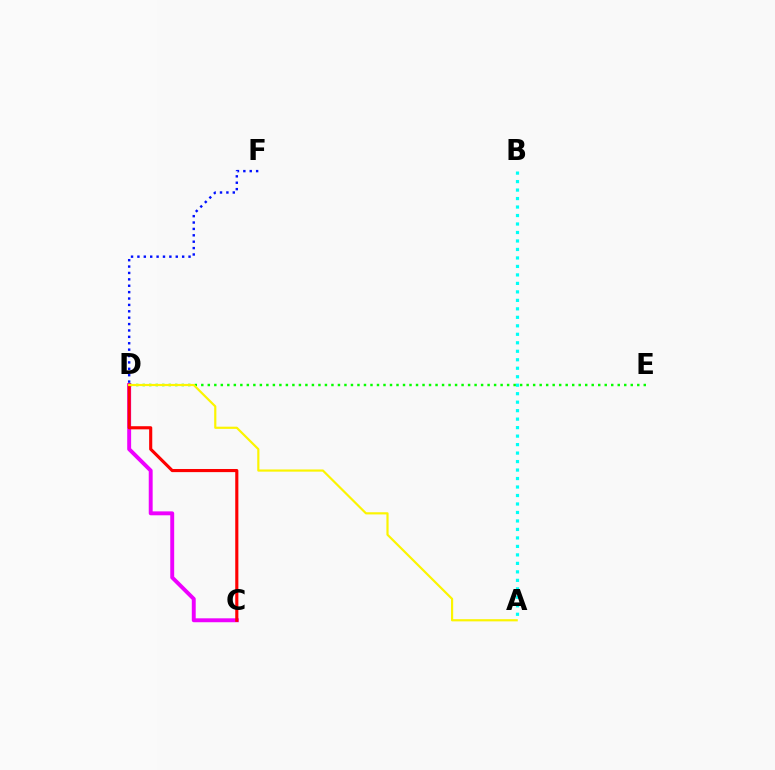{('A', 'B'): [{'color': '#00fff6', 'line_style': 'dotted', 'thickness': 2.31}], ('C', 'D'): [{'color': '#ee00ff', 'line_style': 'solid', 'thickness': 2.82}, {'color': '#ff0000', 'line_style': 'solid', 'thickness': 2.25}], ('D', 'E'): [{'color': '#08ff00', 'line_style': 'dotted', 'thickness': 1.77}], ('D', 'F'): [{'color': '#0010ff', 'line_style': 'dotted', 'thickness': 1.74}], ('A', 'D'): [{'color': '#fcf500', 'line_style': 'solid', 'thickness': 1.57}]}